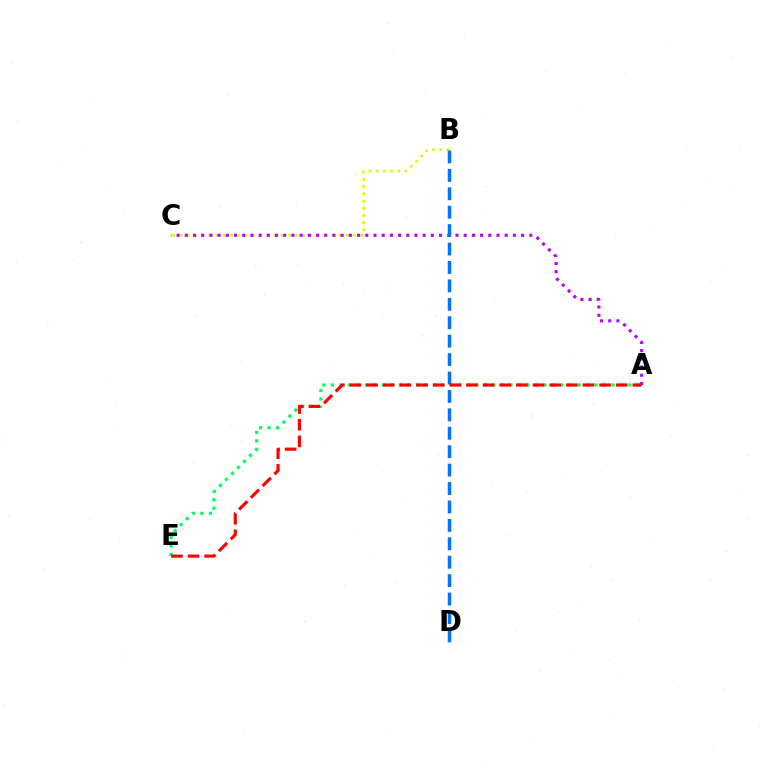{('B', 'C'): [{'color': '#d1ff00', 'line_style': 'dotted', 'thickness': 1.96}], ('A', 'C'): [{'color': '#b900ff', 'line_style': 'dotted', 'thickness': 2.23}], ('A', 'E'): [{'color': '#00ff5c', 'line_style': 'dotted', 'thickness': 2.31}, {'color': '#ff0000', 'line_style': 'dashed', 'thickness': 2.26}], ('B', 'D'): [{'color': '#0074ff', 'line_style': 'dashed', 'thickness': 2.5}]}